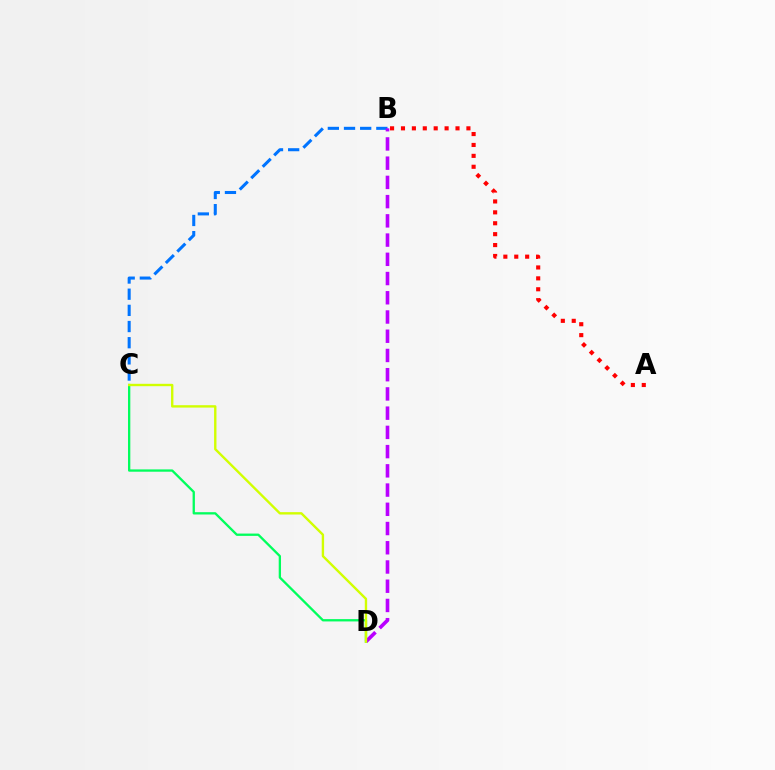{('B', 'C'): [{'color': '#0074ff', 'line_style': 'dashed', 'thickness': 2.2}], ('C', 'D'): [{'color': '#00ff5c', 'line_style': 'solid', 'thickness': 1.66}, {'color': '#d1ff00', 'line_style': 'solid', 'thickness': 1.71}], ('B', 'D'): [{'color': '#b900ff', 'line_style': 'dashed', 'thickness': 2.61}], ('A', 'B'): [{'color': '#ff0000', 'line_style': 'dotted', 'thickness': 2.96}]}